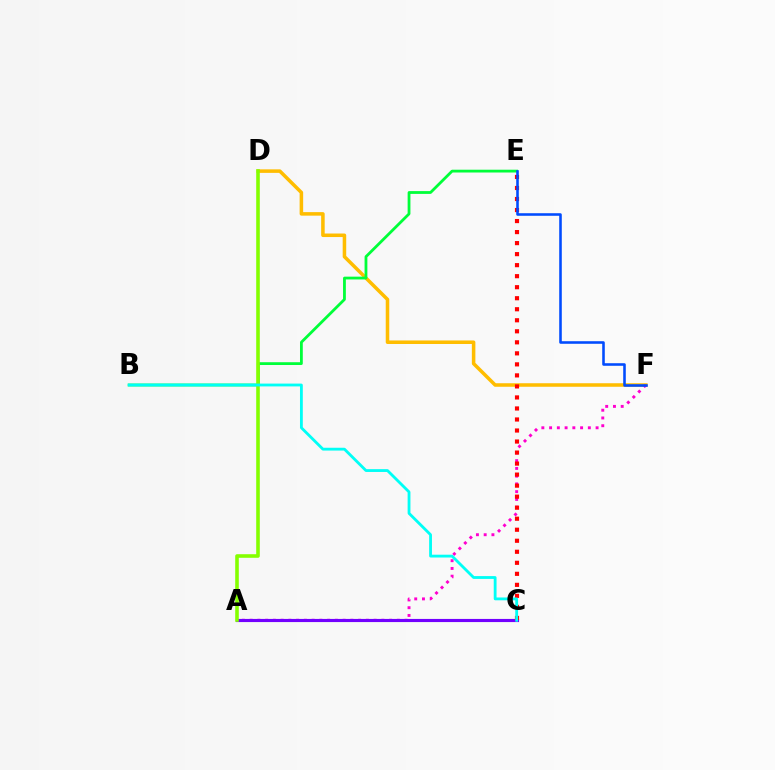{('D', 'F'): [{'color': '#ffbd00', 'line_style': 'solid', 'thickness': 2.54}], ('A', 'F'): [{'color': '#ff00cf', 'line_style': 'dotted', 'thickness': 2.11}], ('B', 'E'): [{'color': '#00ff39', 'line_style': 'solid', 'thickness': 2.01}], ('A', 'C'): [{'color': '#7200ff', 'line_style': 'solid', 'thickness': 2.26}], ('A', 'D'): [{'color': '#84ff00', 'line_style': 'solid', 'thickness': 2.59}], ('C', 'E'): [{'color': '#ff0000', 'line_style': 'dotted', 'thickness': 3.0}], ('E', 'F'): [{'color': '#004bff', 'line_style': 'solid', 'thickness': 1.85}], ('B', 'C'): [{'color': '#00fff6', 'line_style': 'solid', 'thickness': 2.03}]}